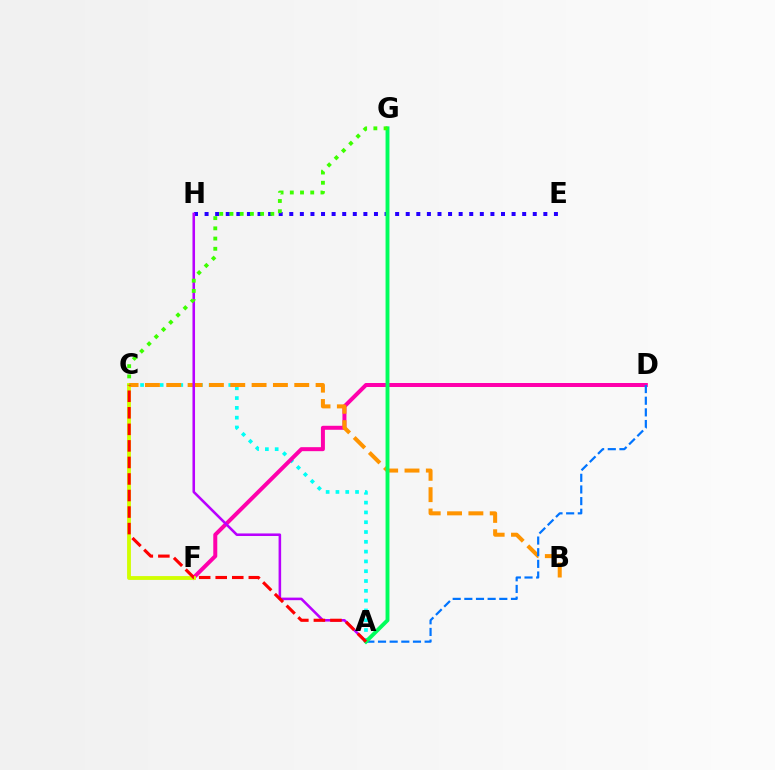{('A', 'C'): [{'color': '#00fff6', 'line_style': 'dotted', 'thickness': 2.66}, {'color': '#ff0000', 'line_style': 'dashed', 'thickness': 2.25}], ('E', 'H'): [{'color': '#2500ff', 'line_style': 'dotted', 'thickness': 2.88}], ('D', 'F'): [{'color': '#ff00ac', 'line_style': 'solid', 'thickness': 2.87}], ('C', 'F'): [{'color': '#d1ff00', 'line_style': 'solid', 'thickness': 2.76}], ('B', 'C'): [{'color': '#ff9400', 'line_style': 'dashed', 'thickness': 2.9}], ('A', 'H'): [{'color': '#b900ff', 'line_style': 'solid', 'thickness': 1.85}], ('A', 'D'): [{'color': '#0074ff', 'line_style': 'dashed', 'thickness': 1.58}], ('A', 'G'): [{'color': '#00ff5c', 'line_style': 'solid', 'thickness': 2.8}], ('C', 'G'): [{'color': '#3dff00', 'line_style': 'dotted', 'thickness': 2.78}]}